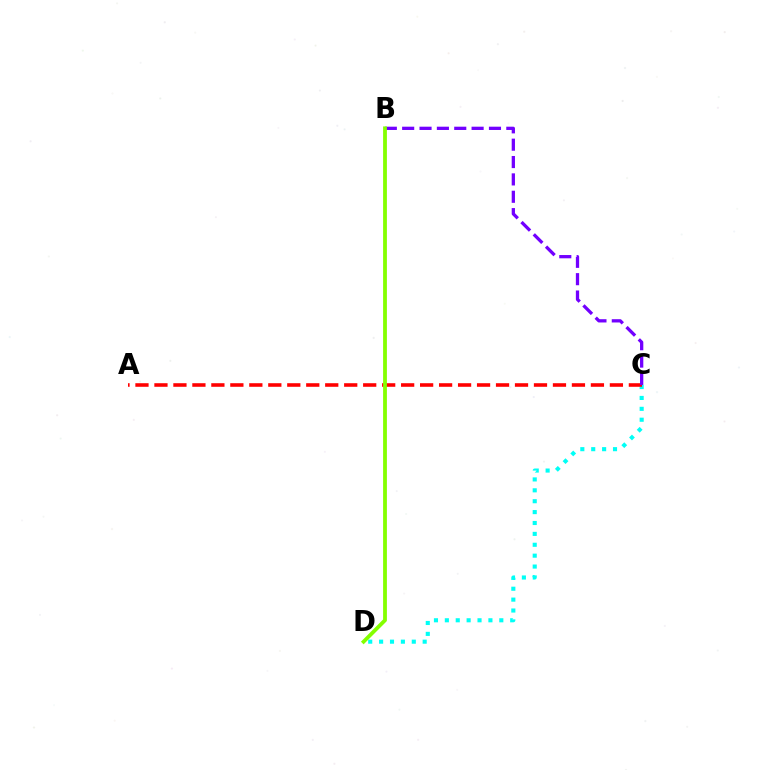{('C', 'D'): [{'color': '#00fff6', 'line_style': 'dotted', 'thickness': 2.96}], ('A', 'C'): [{'color': '#ff0000', 'line_style': 'dashed', 'thickness': 2.58}], ('B', 'C'): [{'color': '#7200ff', 'line_style': 'dashed', 'thickness': 2.36}], ('B', 'D'): [{'color': '#84ff00', 'line_style': 'solid', 'thickness': 2.73}]}